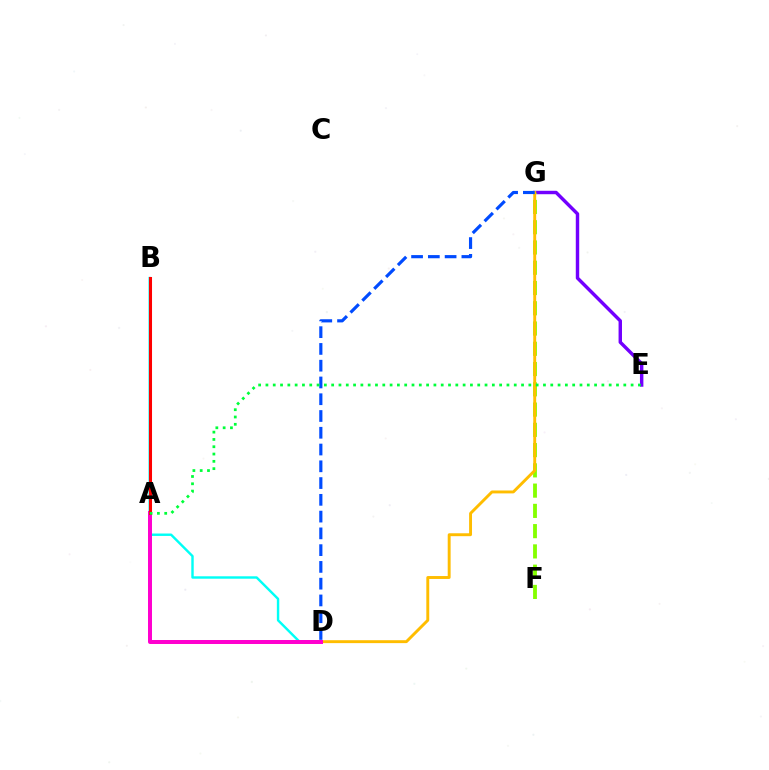{('B', 'D'): [{'color': '#00fff6', 'line_style': 'solid', 'thickness': 1.74}], ('E', 'G'): [{'color': '#7200ff', 'line_style': 'solid', 'thickness': 2.47}], ('F', 'G'): [{'color': '#84ff00', 'line_style': 'dashed', 'thickness': 2.75}], ('D', 'G'): [{'color': '#ffbd00', 'line_style': 'solid', 'thickness': 2.1}, {'color': '#004bff', 'line_style': 'dashed', 'thickness': 2.28}], ('A', 'D'): [{'color': '#ff00cf', 'line_style': 'solid', 'thickness': 2.87}], ('A', 'B'): [{'color': '#ff0000', 'line_style': 'solid', 'thickness': 2.19}], ('A', 'E'): [{'color': '#00ff39', 'line_style': 'dotted', 'thickness': 1.98}]}